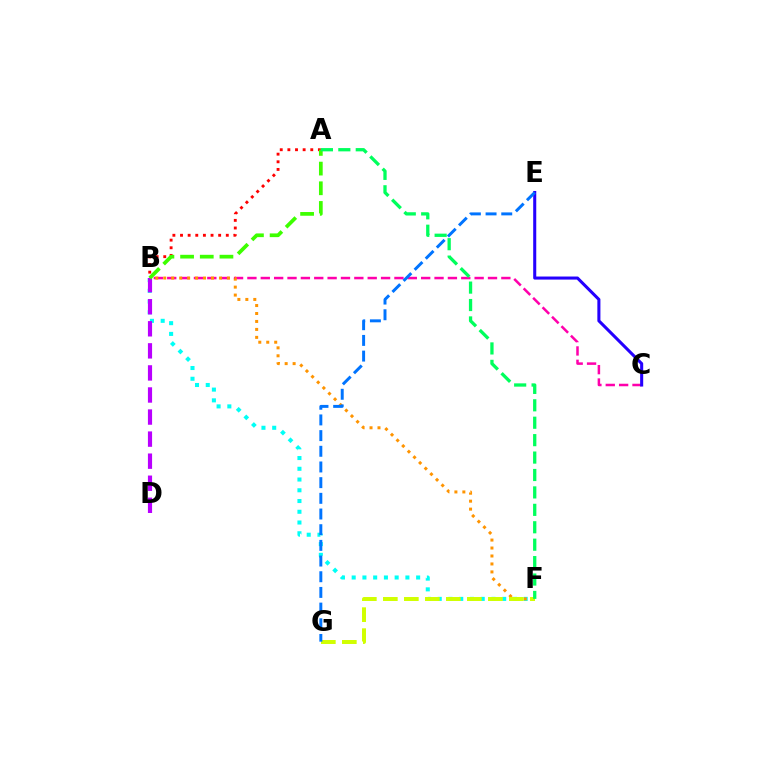{('B', 'C'): [{'color': '#ff00ac', 'line_style': 'dashed', 'thickness': 1.82}], ('B', 'F'): [{'color': '#00fff6', 'line_style': 'dotted', 'thickness': 2.92}, {'color': '#ff9400', 'line_style': 'dotted', 'thickness': 2.16}], ('F', 'G'): [{'color': '#d1ff00', 'line_style': 'dashed', 'thickness': 2.85}], ('B', 'D'): [{'color': '#b900ff', 'line_style': 'dashed', 'thickness': 3.0}], ('C', 'E'): [{'color': '#2500ff', 'line_style': 'solid', 'thickness': 2.2}], ('E', 'G'): [{'color': '#0074ff', 'line_style': 'dashed', 'thickness': 2.13}], ('A', 'B'): [{'color': '#ff0000', 'line_style': 'dotted', 'thickness': 2.07}, {'color': '#3dff00', 'line_style': 'dashed', 'thickness': 2.67}], ('A', 'F'): [{'color': '#00ff5c', 'line_style': 'dashed', 'thickness': 2.37}]}